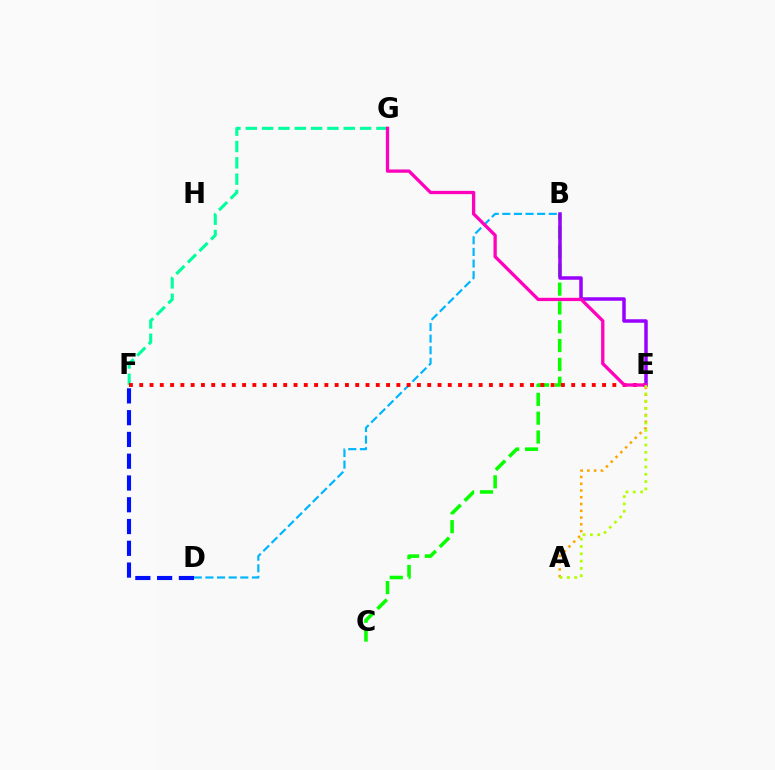{('B', 'C'): [{'color': '#08ff00', 'line_style': 'dashed', 'thickness': 2.56}], ('B', 'D'): [{'color': '#00b5ff', 'line_style': 'dashed', 'thickness': 1.58}], ('F', 'G'): [{'color': '#00ff9d', 'line_style': 'dashed', 'thickness': 2.22}], ('D', 'F'): [{'color': '#0010ff', 'line_style': 'dashed', 'thickness': 2.96}], ('E', 'F'): [{'color': '#ff0000', 'line_style': 'dotted', 'thickness': 2.79}], ('B', 'E'): [{'color': '#9b00ff', 'line_style': 'solid', 'thickness': 2.52}], ('E', 'G'): [{'color': '#ff00bd', 'line_style': 'solid', 'thickness': 2.37}], ('A', 'E'): [{'color': '#ffa500', 'line_style': 'dotted', 'thickness': 1.84}, {'color': '#b3ff00', 'line_style': 'dotted', 'thickness': 1.99}]}